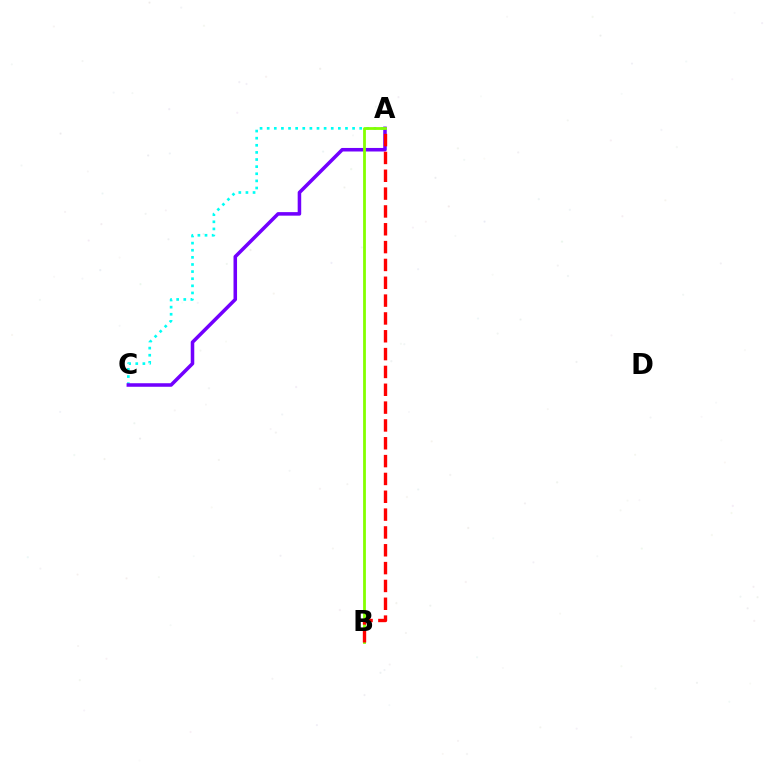{('A', 'C'): [{'color': '#00fff6', 'line_style': 'dotted', 'thickness': 1.93}, {'color': '#7200ff', 'line_style': 'solid', 'thickness': 2.55}], ('A', 'B'): [{'color': '#84ff00', 'line_style': 'solid', 'thickness': 2.01}, {'color': '#ff0000', 'line_style': 'dashed', 'thickness': 2.42}]}